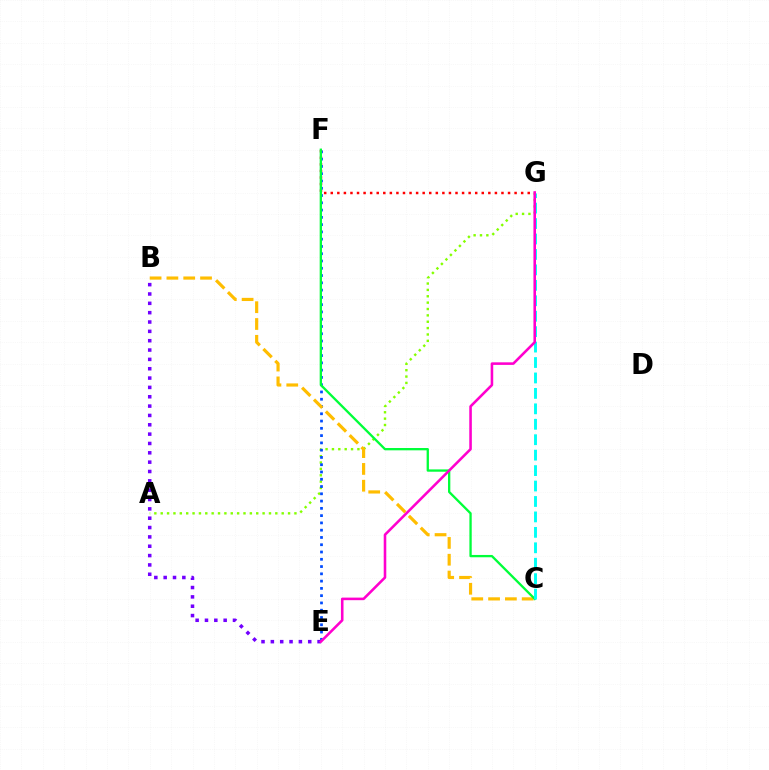{('F', 'G'): [{'color': '#ff0000', 'line_style': 'dotted', 'thickness': 1.78}], ('A', 'G'): [{'color': '#84ff00', 'line_style': 'dotted', 'thickness': 1.73}], ('E', 'F'): [{'color': '#004bff', 'line_style': 'dotted', 'thickness': 1.98}], ('B', 'E'): [{'color': '#7200ff', 'line_style': 'dotted', 'thickness': 2.54}], ('B', 'C'): [{'color': '#ffbd00', 'line_style': 'dashed', 'thickness': 2.28}], ('C', 'F'): [{'color': '#00ff39', 'line_style': 'solid', 'thickness': 1.66}], ('C', 'G'): [{'color': '#00fff6', 'line_style': 'dashed', 'thickness': 2.1}], ('E', 'G'): [{'color': '#ff00cf', 'line_style': 'solid', 'thickness': 1.85}]}